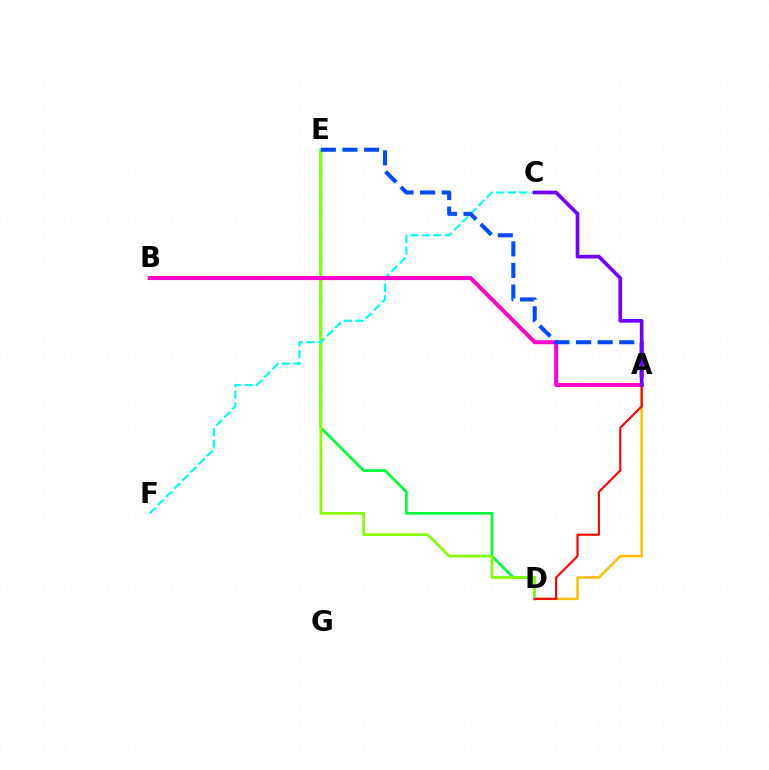{('D', 'E'): [{'color': '#00ff39', 'line_style': 'solid', 'thickness': 1.94}, {'color': '#84ff00', 'line_style': 'solid', 'thickness': 1.9}], ('A', 'D'): [{'color': '#ffbd00', 'line_style': 'solid', 'thickness': 1.76}, {'color': '#ff0000', 'line_style': 'solid', 'thickness': 1.52}], ('C', 'F'): [{'color': '#00fff6', 'line_style': 'dashed', 'thickness': 1.57}], ('A', 'B'): [{'color': '#ff00cf', 'line_style': 'solid', 'thickness': 2.89}], ('A', 'E'): [{'color': '#004bff', 'line_style': 'dashed', 'thickness': 2.93}], ('A', 'C'): [{'color': '#7200ff', 'line_style': 'solid', 'thickness': 2.64}]}